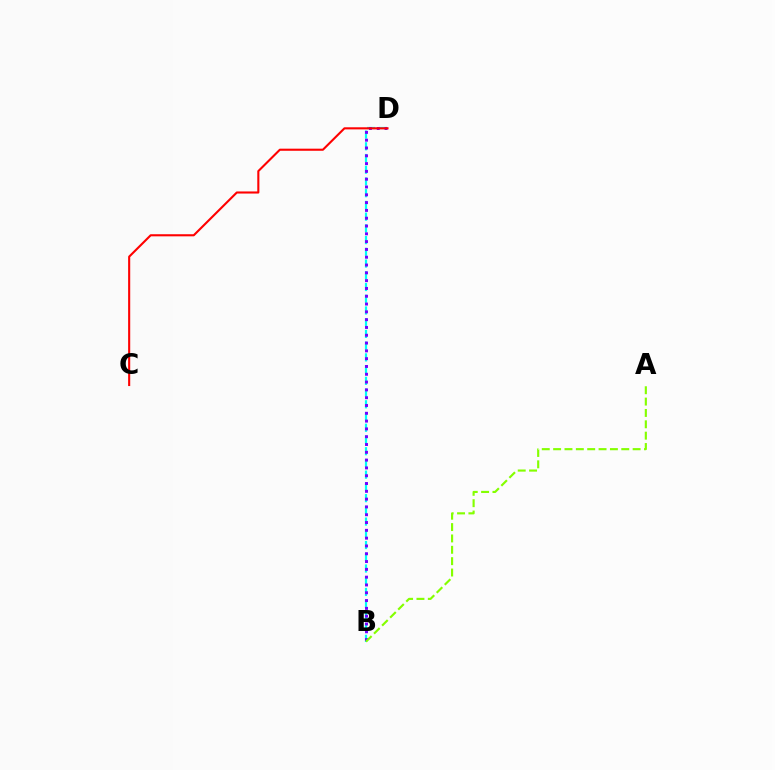{('B', 'D'): [{'color': '#00fff6', 'line_style': 'dashed', 'thickness': 1.59}, {'color': '#7200ff', 'line_style': 'dotted', 'thickness': 2.12}], ('C', 'D'): [{'color': '#ff0000', 'line_style': 'solid', 'thickness': 1.51}], ('A', 'B'): [{'color': '#84ff00', 'line_style': 'dashed', 'thickness': 1.54}]}